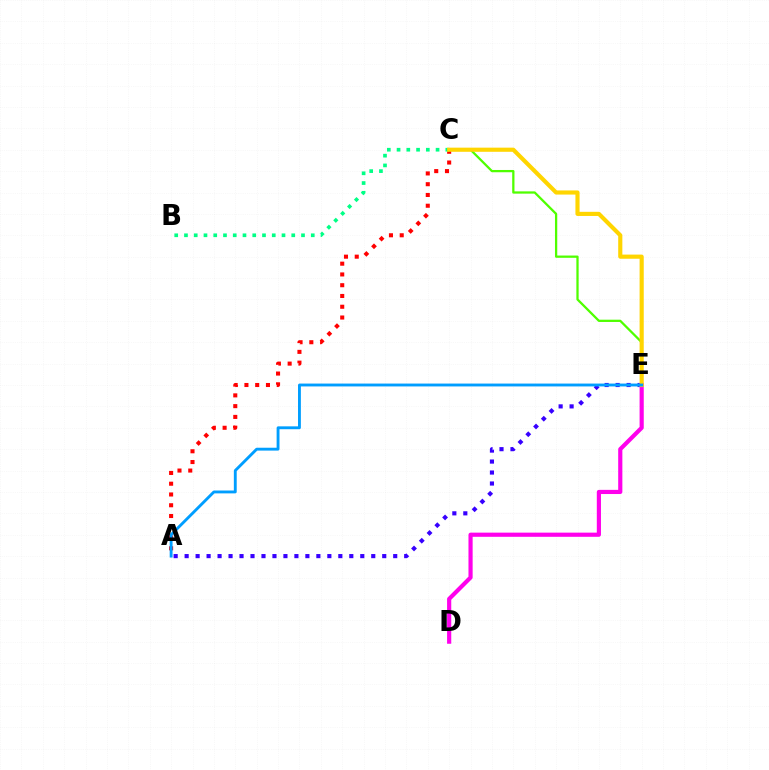{('C', 'E'): [{'color': '#4fff00', 'line_style': 'solid', 'thickness': 1.63}, {'color': '#ffd500', 'line_style': 'solid', 'thickness': 2.98}], ('A', 'C'): [{'color': '#ff0000', 'line_style': 'dotted', 'thickness': 2.93}], ('A', 'E'): [{'color': '#3700ff', 'line_style': 'dotted', 'thickness': 2.98}, {'color': '#009eff', 'line_style': 'solid', 'thickness': 2.06}], ('B', 'C'): [{'color': '#00ff86', 'line_style': 'dotted', 'thickness': 2.65}], ('D', 'E'): [{'color': '#ff00ed', 'line_style': 'solid', 'thickness': 3.0}]}